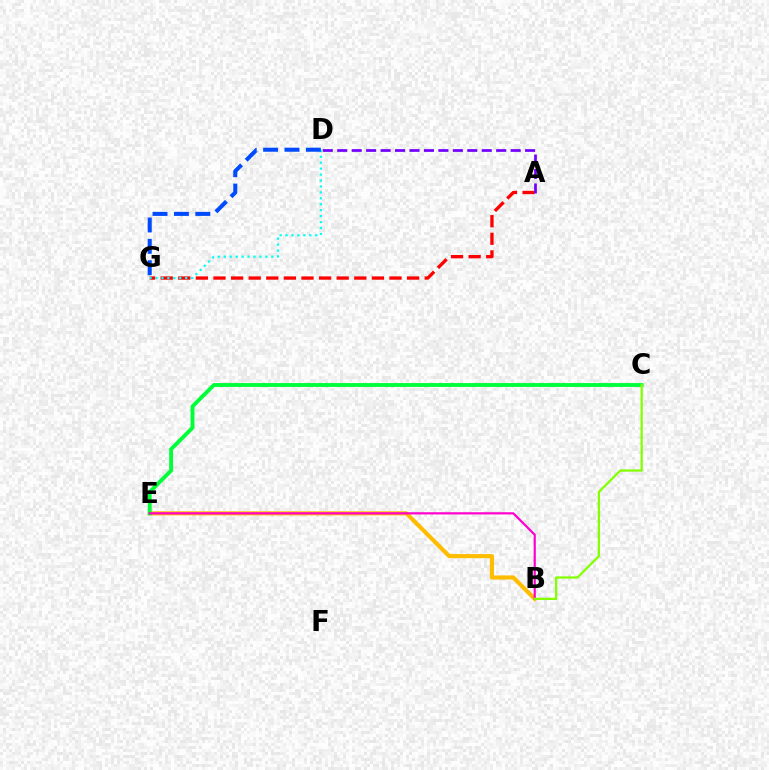{('A', 'G'): [{'color': '#ff0000', 'line_style': 'dashed', 'thickness': 2.39}], ('D', 'G'): [{'color': '#00fff6', 'line_style': 'dotted', 'thickness': 1.61}, {'color': '#004bff', 'line_style': 'dashed', 'thickness': 2.9}], ('A', 'D'): [{'color': '#7200ff', 'line_style': 'dashed', 'thickness': 1.96}], ('B', 'E'): [{'color': '#ffbd00', 'line_style': 'solid', 'thickness': 2.98}, {'color': '#ff00cf', 'line_style': 'solid', 'thickness': 1.59}], ('C', 'E'): [{'color': '#00ff39', 'line_style': 'solid', 'thickness': 2.79}], ('B', 'C'): [{'color': '#84ff00', 'line_style': 'solid', 'thickness': 1.62}]}